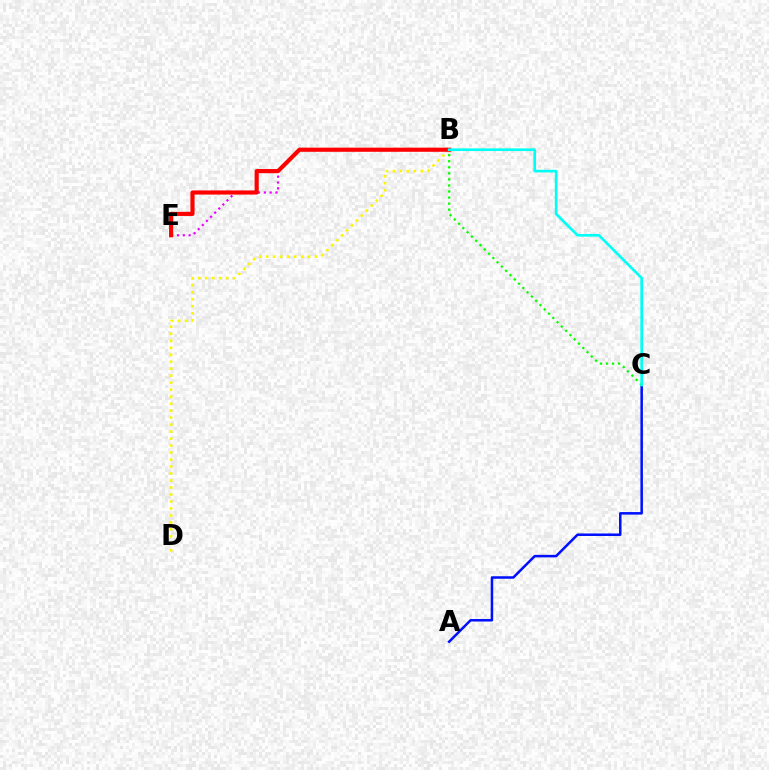{('B', 'E'): [{'color': '#ee00ff', 'line_style': 'dotted', 'thickness': 1.58}, {'color': '#ff0000', 'line_style': 'solid', 'thickness': 2.99}], ('B', 'D'): [{'color': '#fcf500', 'line_style': 'dotted', 'thickness': 1.9}], ('A', 'C'): [{'color': '#0010ff', 'line_style': 'solid', 'thickness': 1.82}], ('B', 'C'): [{'color': '#08ff00', 'line_style': 'dotted', 'thickness': 1.65}, {'color': '#00fff6', 'line_style': 'solid', 'thickness': 1.91}]}